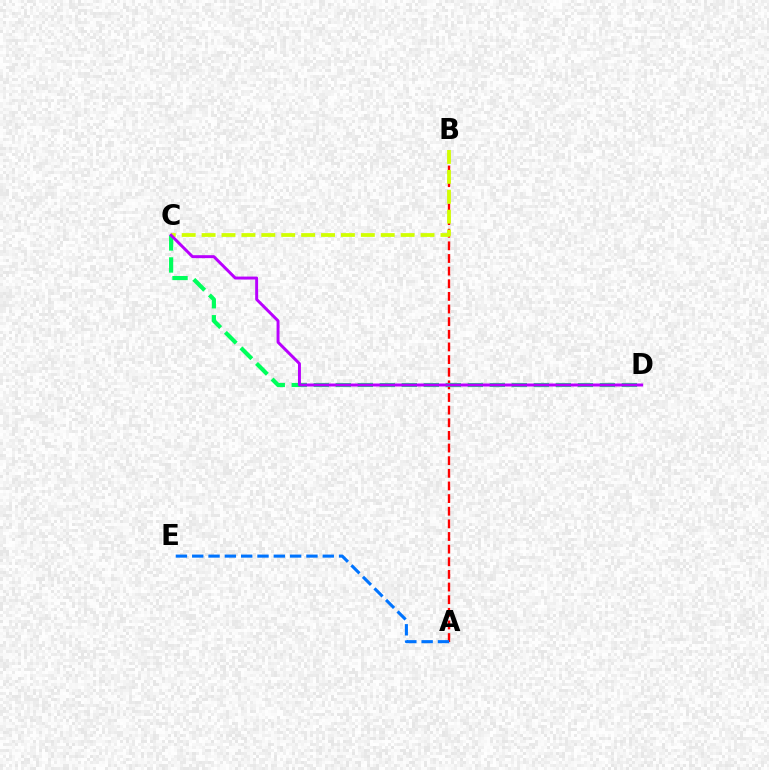{('A', 'B'): [{'color': '#ff0000', 'line_style': 'dashed', 'thickness': 1.72}], ('B', 'C'): [{'color': '#d1ff00', 'line_style': 'dashed', 'thickness': 2.7}], ('C', 'D'): [{'color': '#00ff5c', 'line_style': 'dashed', 'thickness': 2.99}, {'color': '#b900ff', 'line_style': 'solid', 'thickness': 2.13}], ('A', 'E'): [{'color': '#0074ff', 'line_style': 'dashed', 'thickness': 2.22}]}